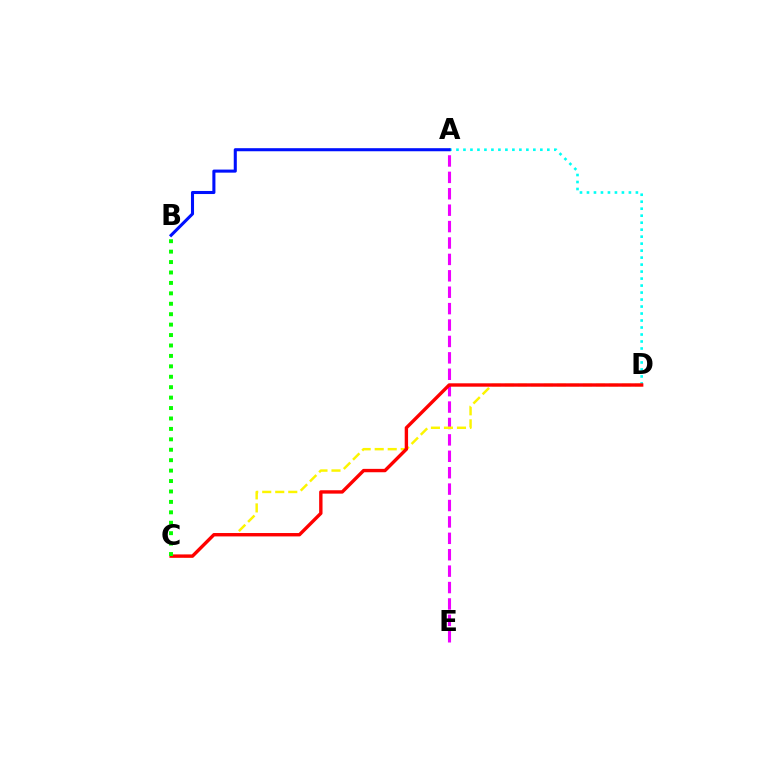{('A', 'D'): [{'color': '#00fff6', 'line_style': 'dotted', 'thickness': 1.9}], ('A', 'E'): [{'color': '#ee00ff', 'line_style': 'dashed', 'thickness': 2.23}], ('C', 'D'): [{'color': '#fcf500', 'line_style': 'dashed', 'thickness': 1.77}, {'color': '#ff0000', 'line_style': 'solid', 'thickness': 2.43}], ('A', 'B'): [{'color': '#0010ff', 'line_style': 'solid', 'thickness': 2.21}], ('B', 'C'): [{'color': '#08ff00', 'line_style': 'dotted', 'thickness': 2.83}]}